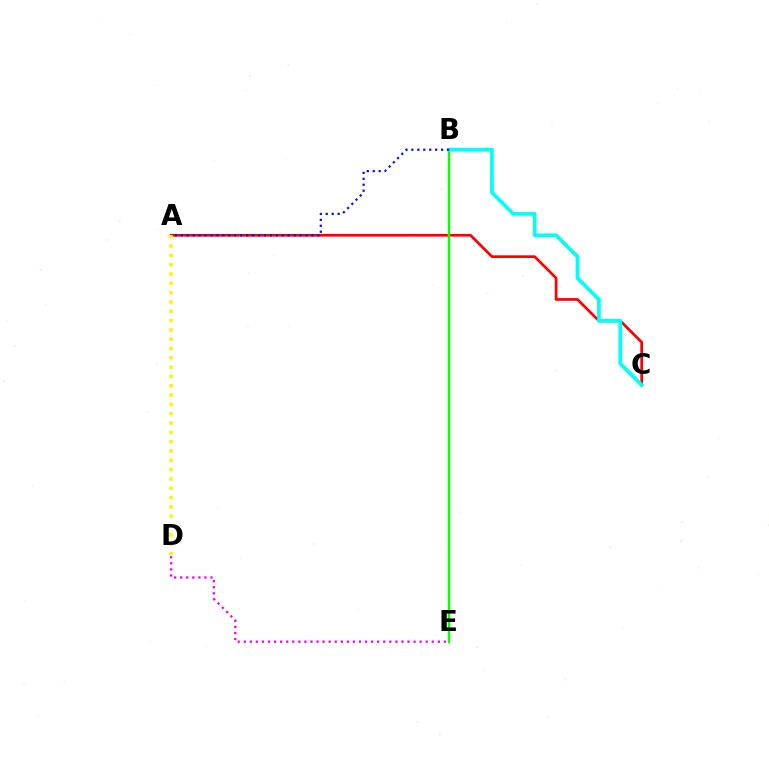{('A', 'C'): [{'color': '#ff0000', 'line_style': 'solid', 'thickness': 1.94}], ('B', 'E'): [{'color': '#08ff00', 'line_style': 'solid', 'thickness': 1.76}], ('B', 'C'): [{'color': '#00fff6', 'line_style': 'solid', 'thickness': 2.67}], ('A', 'B'): [{'color': '#0010ff', 'line_style': 'dotted', 'thickness': 1.61}], ('A', 'D'): [{'color': '#fcf500', 'line_style': 'dotted', 'thickness': 2.53}], ('D', 'E'): [{'color': '#ee00ff', 'line_style': 'dotted', 'thickness': 1.65}]}